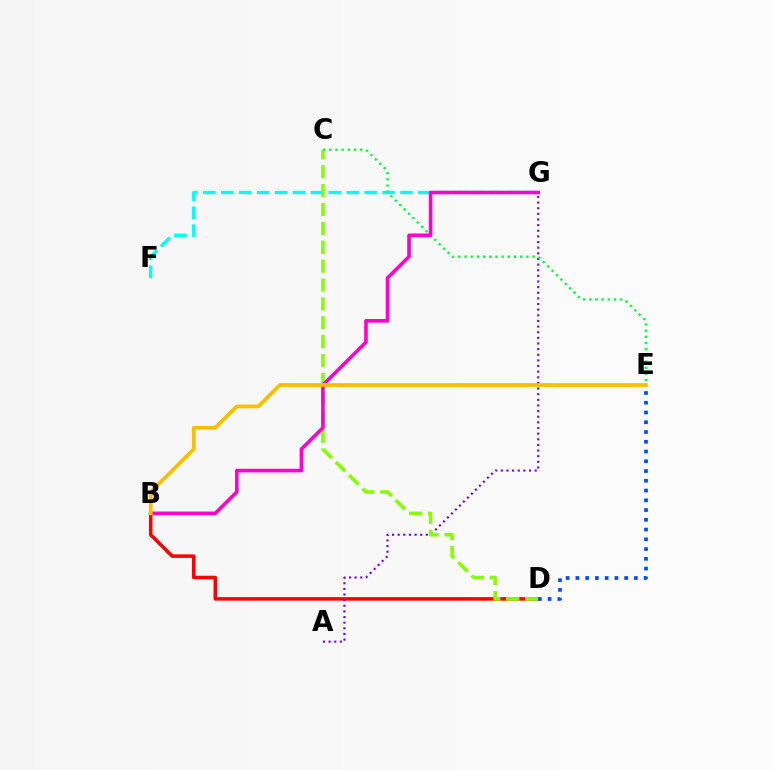{('B', 'D'): [{'color': '#ff0000', 'line_style': 'solid', 'thickness': 2.54}], ('A', 'G'): [{'color': '#7200ff', 'line_style': 'dotted', 'thickness': 1.53}], ('F', 'G'): [{'color': '#00fff6', 'line_style': 'dashed', 'thickness': 2.43}], ('D', 'E'): [{'color': '#004bff', 'line_style': 'dotted', 'thickness': 2.65}], ('C', 'D'): [{'color': '#84ff00', 'line_style': 'dashed', 'thickness': 2.57}], ('C', 'E'): [{'color': '#00ff39', 'line_style': 'dotted', 'thickness': 1.68}], ('B', 'G'): [{'color': '#ff00cf', 'line_style': 'solid', 'thickness': 2.59}], ('B', 'E'): [{'color': '#ffbd00', 'line_style': 'solid', 'thickness': 2.69}]}